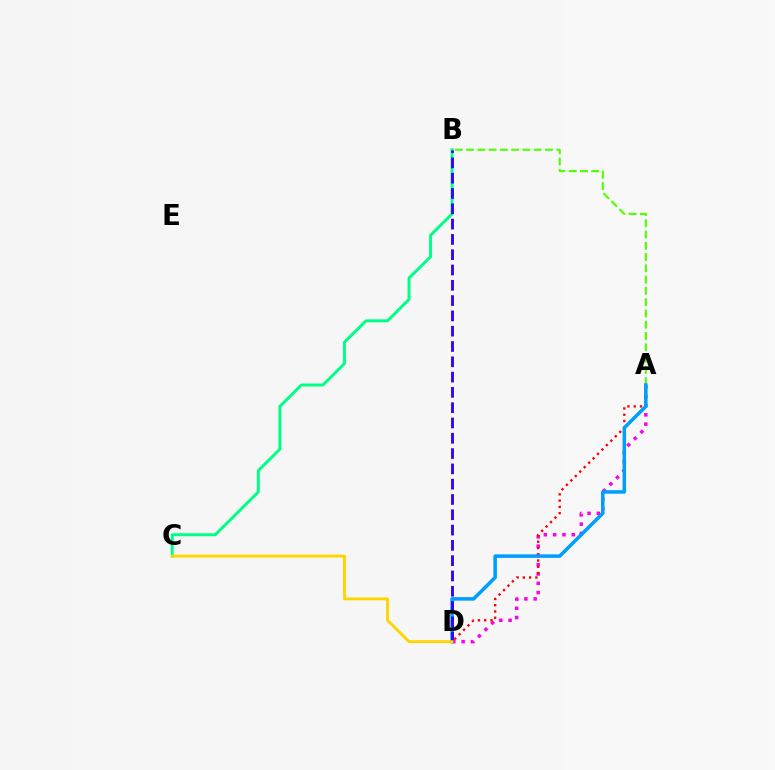{('A', 'D'): [{'color': '#ff00ed', 'line_style': 'dotted', 'thickness': 2.53}, {'color': '#ff0000', 'line_style': 'dotted', 'thickness': 1.7}, {'color': '#009eff', 'line_style': 'solid', 'thickness': 2.54}], ('B', 'C'): [{'color': '#00ff86', 'line_style': 'solid', 'thickness': 2.14}], ('A', 'B'): [{'color': '#4fff00', 'line_style': 'dashed', 'thickness': 1.53}], ('B', 'D'): [{'color': '#3700ff', 'line_style': 'dashed', 'thickness': 2.08}], ('C', 'D'): [{'color': '#ffd500', 'line_style': 'solid', 'thickness': 2.09}]}